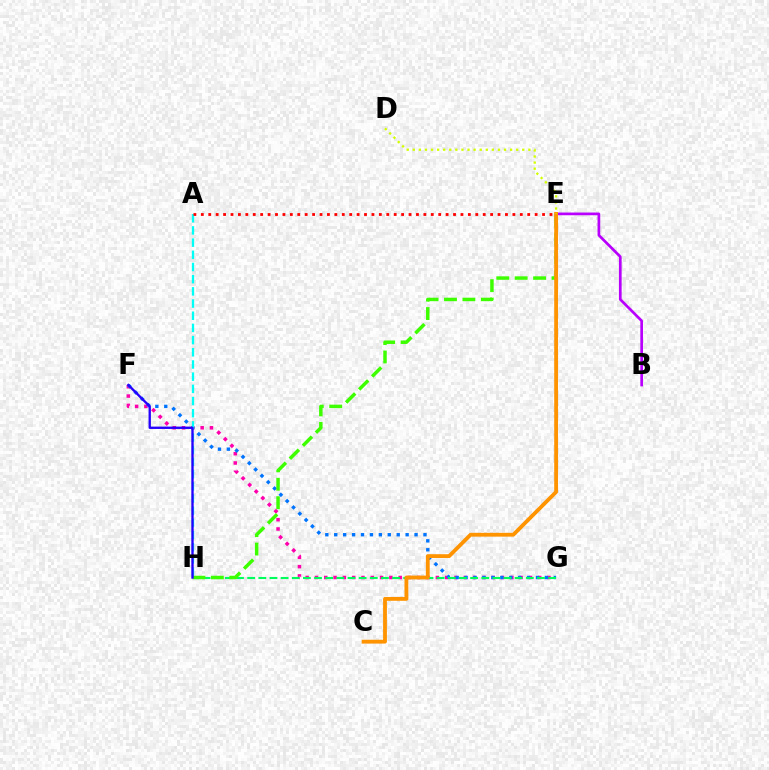{('F', 'G'): [{'color': '#ff00ac', 'line_style': 'dotted', 'thickness': 2.53}, {'color': '#0074ff', 'line_style': 'dotted', 'thickness': 2.42}], ('G', 'H'): [{'color': '#00ff5c', 'line_style': 'dashed', 'thickness': 1.51}], ('A', 'H'): [{'color': '#00fff6', 'line_style': 'dashed', 'thickness': 1.66}], ('E', 'H'): [{'color': '#3dff00', 'line_style': 'dashed', 'thickness': 2.5}], ('B', 'E'): [{'color': '#b900ff', 'line_style': 'solid', 'thickness': 1.95}], ('C', 'E'): [{'color': '#ff9400', 'line_style': 'solid', 'thickness': 2.75}], ('F', 'H'): [{'color': '#2500ff', 'line_style': 'solid', 'thickness': 1.69}], ('A', 'E'): [{'color': '#ff0000', 'line_style': 'dotted', 'thickness': 2.02}], ('D', 'E'): [{'color': '#d1ff00', 'line_style': 'dotted', 'thickness': 1.65}]}